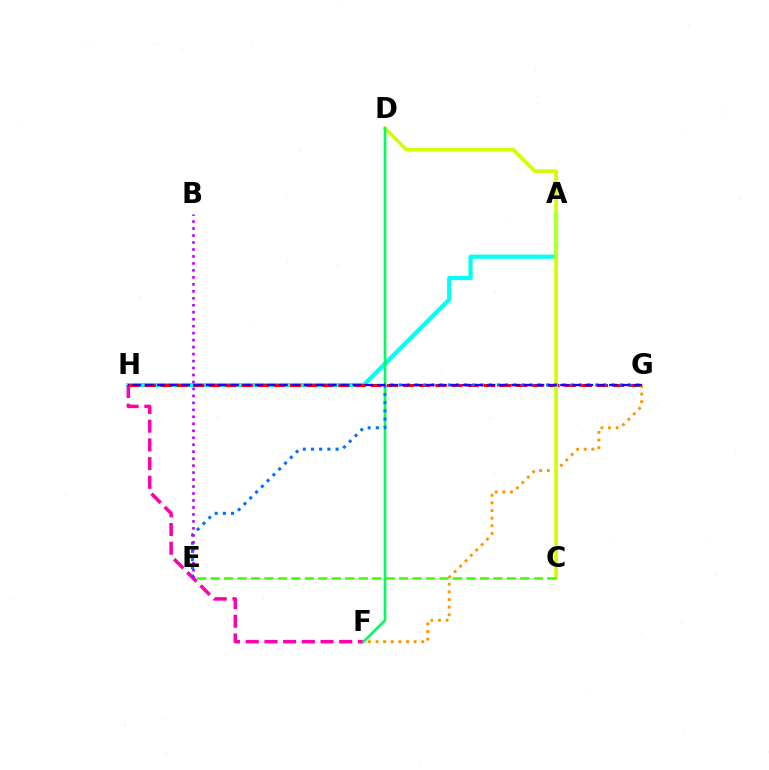{('F', 'G'): [{'color': '#ff9400', 'line_style': 'dotted', 'thickness': 2.07}], ('A', 'H'): [{'color': '#00fff6', 'line_style': 'solid', 'thickness': 2.98}], ('G', 'H'): [{'color': '#ff0000', 'line_style': 'dashed', 'thickness': 2.19}, {'color': '#2500ff', 'line_style': 'dashed', 'thickness': 1.66}], ('F', 'H'): [{'color': '#ff00ac', 'line_style': 'dashed', 'thickness': 2.54}], ('C', 'D'): [{'color': '#d1ff00', 'line_style': 'solid', 'thickness': 2.62}], ('D', 'F'): [{'color': '#00ff5c', 'line_style': 'solid', 'thickness': 1.91}], ('E', 'G'): [{'color': '#0074ff', 'line_style': 'dotted', 'thickness': 2.23}], ('B', 'E'): [{'color': '#b900ff', 'line_style': 'dotted', 'thickness': 1.89}], ('C', 'E'): [{'color': '#3dff00', 'line_style': 'dashed', 'thickness': 1.83}]}